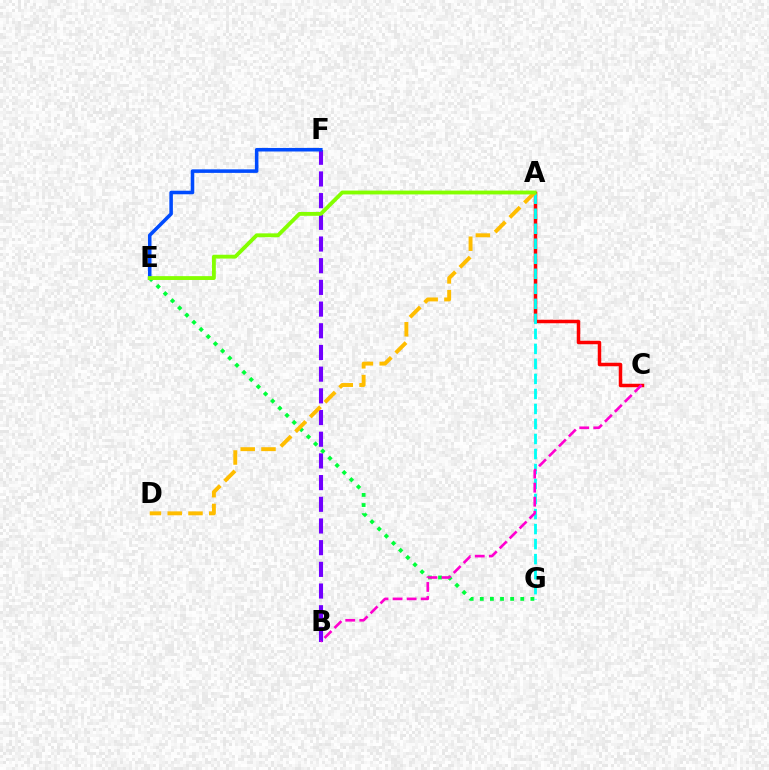{('B', 'F'): [{'color': '#7200ff', 'line_style': 'dashed', 'thickness': 2.95}], ('E', 'G'): [{'color': '#00ff39', 'line_style': 'dotted', 'thickness': 2.75}], ('A', 'C'): [{'color': '#ff0000', 'line_style': 'solid', 'thickness': 2.51}], ('A', 'G'): [{'color': '#00fff6', 'line_style': 'dashed', 'thickness': 2.04}], ('E', 'F'): [{'color': '#004bff', 'line_style': 'solid', 'thickness': 2.56}], ('B', 'C'): [{'color': '#ff00cf', 'line_style': 'dashed', 'thickness': 1.91}], ('A', 'D'): [{'color': '#ffbd00', 'line_style': 'dashed', 'thickness': 2.82}], ('A', 'E'): [{'color': '#84ff00', 'line_style': 'solid', 'thickness': 2.77}]}